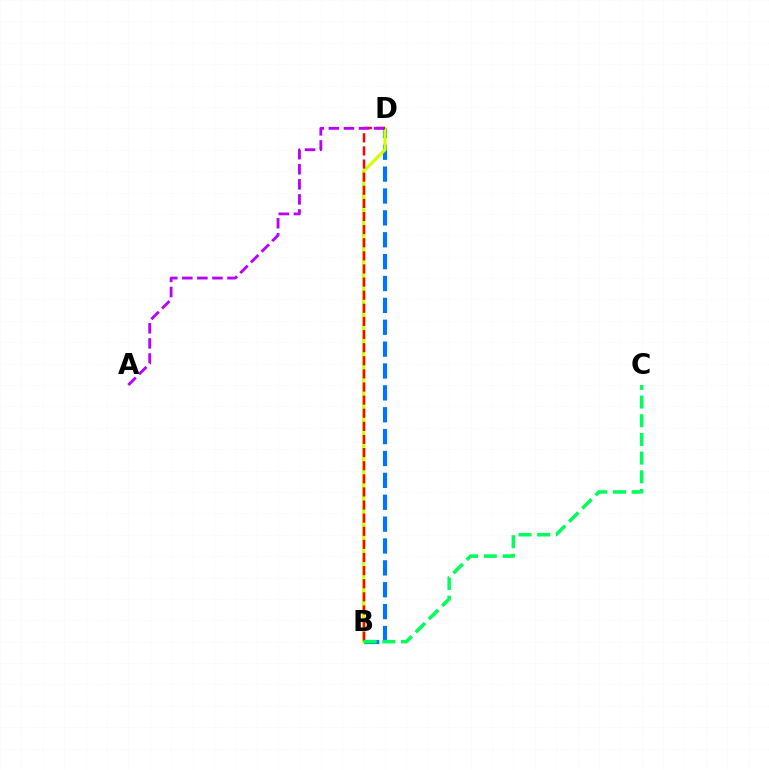{('B', 'D'): [{'color': '#0074ff', 'line_style': 'dashed', 'thickness': 2.97}, {'color': '#d1ff00', 'line_style': 'solid', 'thickness': 2.29}, {'color': '#ff0000', 'line_style': 'dashed', 'thickness': 1.78}], ('B', 'C'): [{'color': '#00ff5c', 'line_style': 'dashed', 'thickness': 2.54}], ('A', 'D'): [{'color': '#b900ff', 'line_style': 'dashed', 'thickness': 2.05}]}